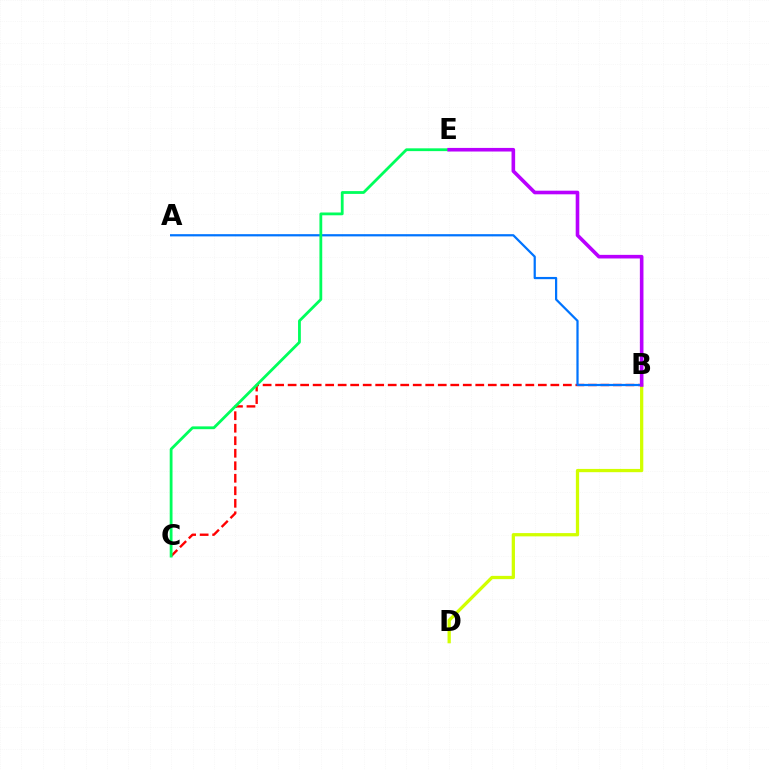{('B', 'C'): [{'color': '#ff0000', 'line_style': 'dashed', 'thickness': 1.7}], ('A', 'B'): [{'color': '#0074ff', 'line_style': 'solid', 'thickness': 1.6}], ('B', 'D'): [{'color': '#d1ff00', 'line_style': 'solid', 'thickness': 2.35}], ('C', 'E'): [{'color': '#00ff5c', 'line_style': 'solid', 'thickness': 2.02}], ('B', 'E'): [{'color': '#b900ff', 'line_style': 'solid', 'thickness': 2.6}]}